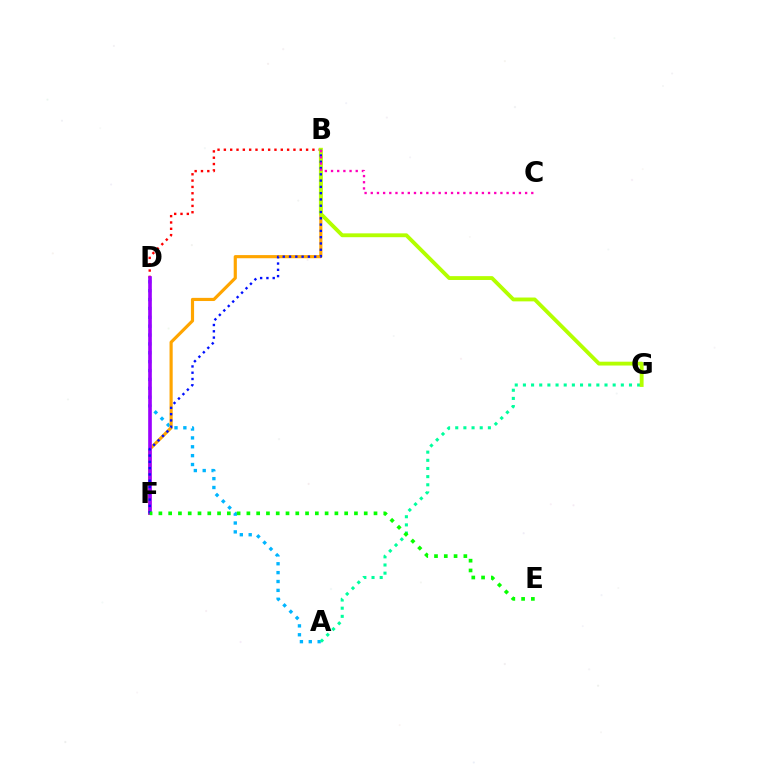{('A', 'D'): [{'color': '#00b5ff', 'line_style': 'dotted', 'thickness': 2.41}], ('A', 'G'): [{'color': '#00ff9d', 'line_style': 'dotted', 'thickness': 2.22}], ('B', 'F'): [{'color': '#ffa500', 'line_style': 'solid', 'thickness': 2.27}, {'color': '#0010ff', 'line_style': 'dotted', 'thickness': 1.71}], ('B', 'D'): [{'color': '#ff0000', 'line_style': 'dotted', 'thickness': 1.72}], ('B', 'G'): [{'color': '#b3ff00', 'line_style': 'solid', 'thickness': 2.77}], ('D', 'F'): [{'color': '#9b00ff', 'line_style': 'solid', 'thickness': 2.63}], ('B', 'C'): [{'color': '#ff00bd', 'line_style': 'dotted', 'thickness': 1.68}], ('E', 'F'): [{'color': '#08ff00', 'line_style': 'dotted', 'thickness': 2.66}]}